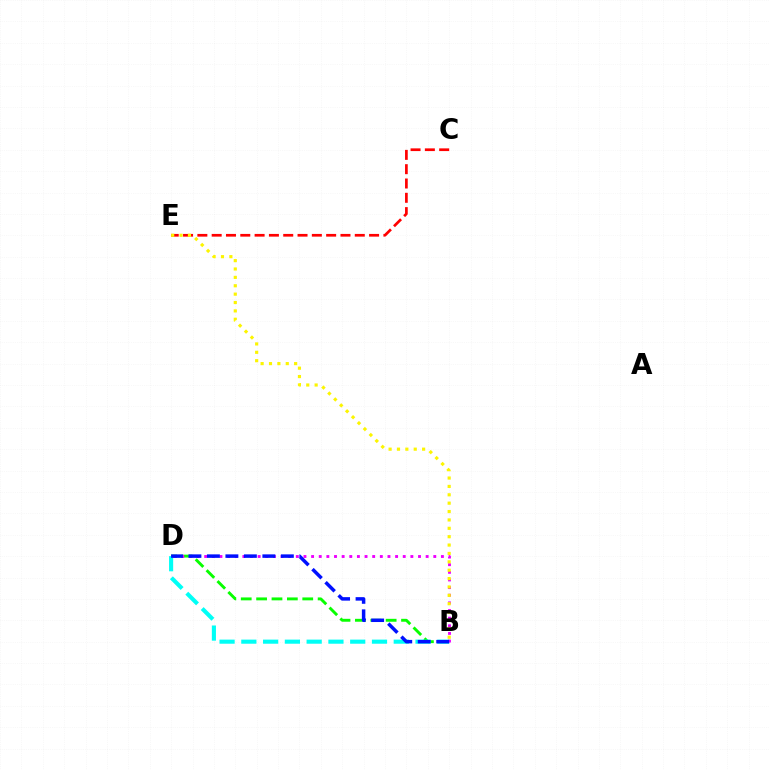{('C', 'E'): [{'color': '#ff0000', 'line_style': 'dashed', 'thickness': 1.94}], ('B', 'D'): [{'color': '#08ff00', 'line_style': 'dashed', 'thickness': 2.09}, {'color': '#00fff6', 'line_style': 'dashed', 'thickness': 2.96}, {'color': '#ee00ff', 'line_style': 'dotted', 'thickness': 2.07}, {'color': '#0010ff', 'line_style': 'dashed', 'thickness': 2.51}], ('B', 'E'): [{'color': '#fcf500', 'line_style': 'dotted', 'thickness': 2.28}]}